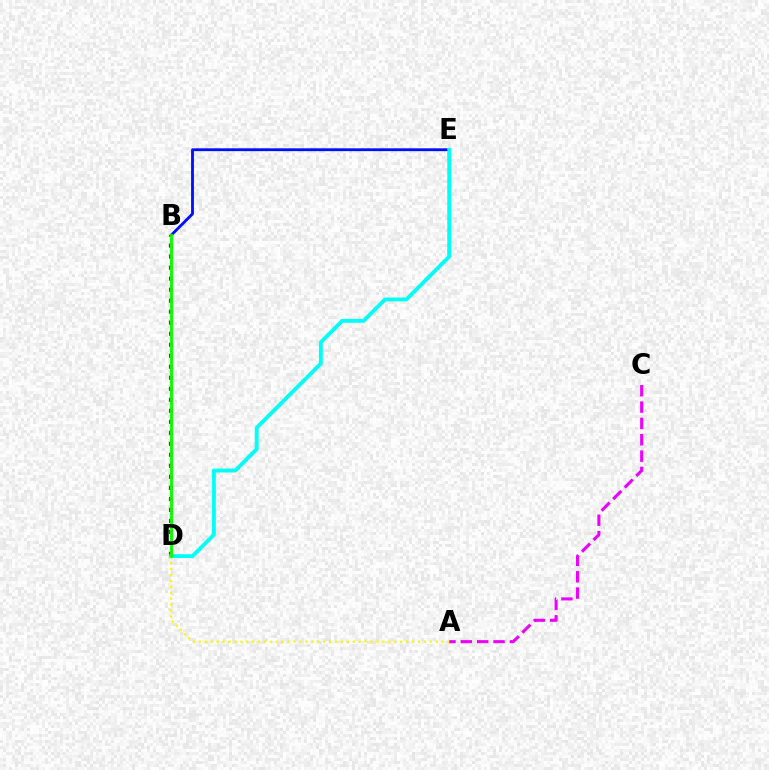{('B', 'E'): [{'color': '#0010ff', 'line_style': 'solid', 'thickness': 2.04}], ('B', 'D'): [{'color': '#ff0000', 'line_style': 'dotted', 'thickness': 2.99}, {'color': '#08ff00', 'line_style': 'solid', 'thickness': 2.08}], ('A', 'C'): [{'color': '#ee00ff', 'line_style': 'dashed', 'thickness': 2.22}], ('D', 'E'): [{'color': '#00fff6', 'line_style': 'solid', 'thickness': 2.78}], ('A', 'D'): [{'color': '#fcf500', 'line_style': 'dotted', 'thickness': 1.61}]}